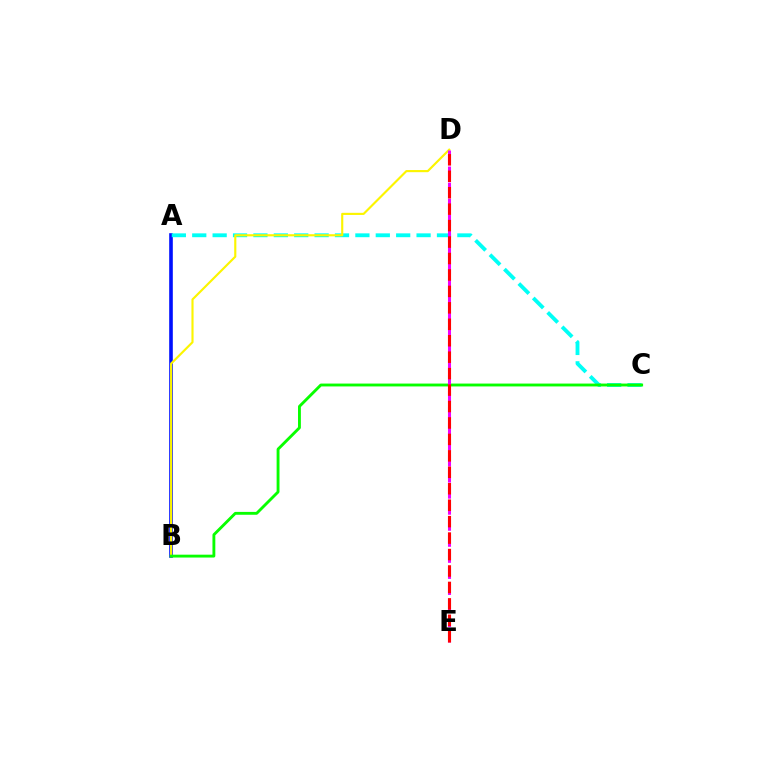{('A', 'B'): [{'color': '#0010ff', 'line_style': 'solid', 'thickness': 2.6}], ('A', 'C'): [{'color': '#00fff6', 'line_style': 'dashed', 'thickness': 2.77}], ('B', 'D'): [{'color': '#fcf500', 'line_style': 'solid', 'thickness': 1.54}], ('B', 'C'): [{'color': '#08ff00', 'line_style': 'solid', 'thickness': 2.06}], ('D', 'E'): [{'color': '#ee00ff', 'line_style': 'dashed', 'thickness': 2.18}, {'color': '#ff0000', 'line_style': 'dashed', 'thickness': 2.23}]}